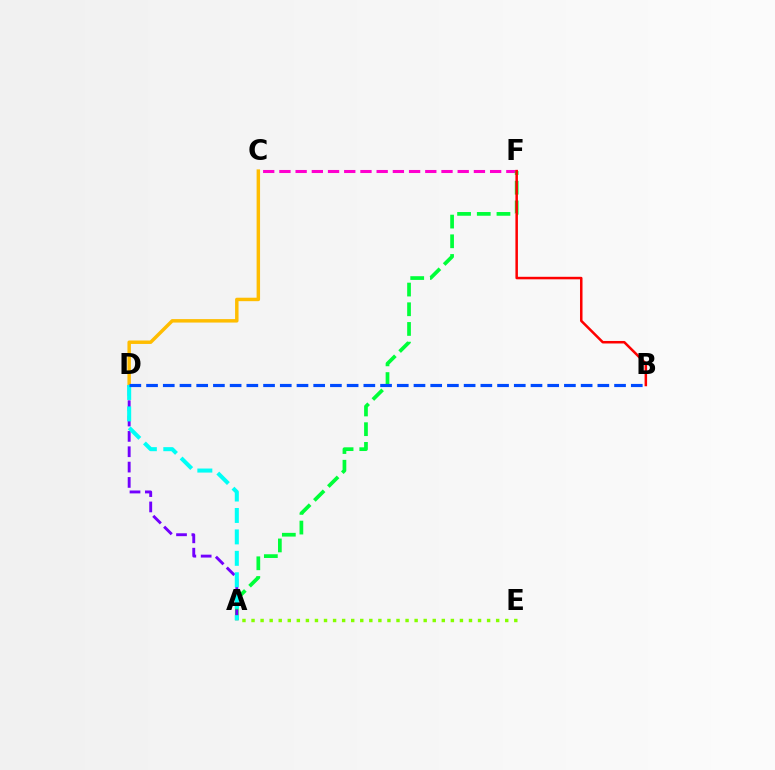{('C', 'F'): [{'color': '#ff00cf', 'line_style': 'dashed', 'thickness': 2.2}], ('A', 'F'): [{'color': '#00ff39', 'line_style': 'dashed', 'thickness': 2.68}], ('C', 'D'): [{'color': '#ffbd00', 'line_style': 'solid', 'thickness': 2.49}], ('A', 'E'): [{'color': '#84ff00', 'line_style': 'dotted', 'thickness': 2.46}], ('A', 'D'): [{'color': '#7200ff', 'line_style': 'dashed', 'thickness': 2.08}, {'color': '#00fff6', 'line_style': 'dashed', 'thickness': 2.91}], ('B', 'F'): [{'color': '#ff0000', 'line_style': 'solid', 'thickness': 1.81}], ('B', 'D'): [{'color': '#004bff', 'line_style': 'dashed', 'thickness': 2.27}]}